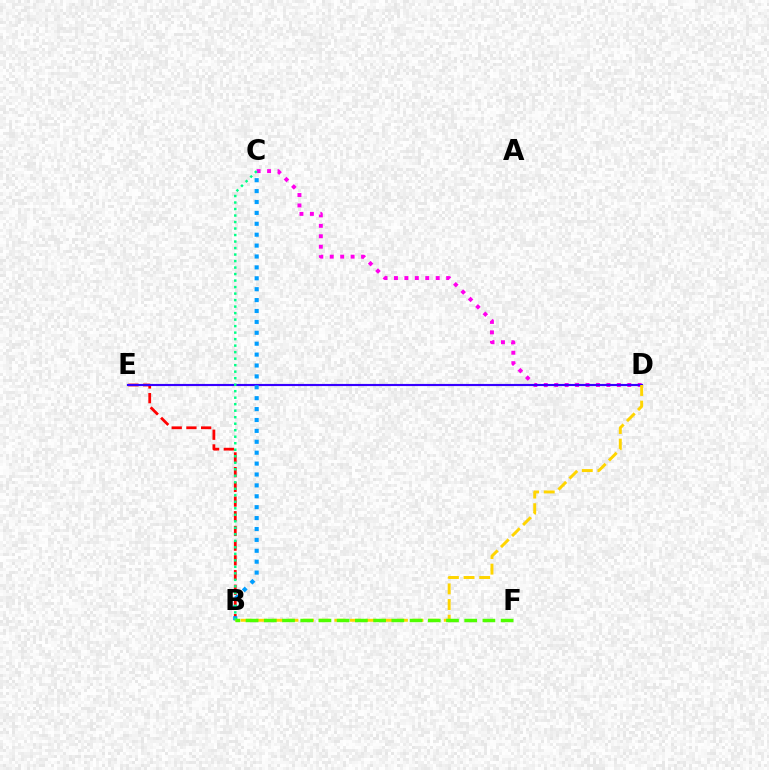{('C', 'D'): [{'color': '#ff00ed', 'line_style': 'dotted', 'thickness': 2.84}], ('B', 'E'): [{'color': '#ff0000', 'line_style': 'dashed', 'thickness': 2.0}], ('D', 'E'): [{'color': '#3700ff', 'line_style': 'solid', 'thickness': 1.55}], ('B', 'C'): [{'color': '#009eff', 'line_style': 'dotted', 'thickness': 2.96}, {'color': '#00ff86', 'line_style': 'dotted', 'thickness': 1.77}], ('B', 'D'): [{'color': '#ffd500', 'line_style': 'dashed', 'thickness': 2.12}], ('B', 'F'): [{'color': '#4fff00', 'line_style': 'dashed', 'thickness': 2.48}]}